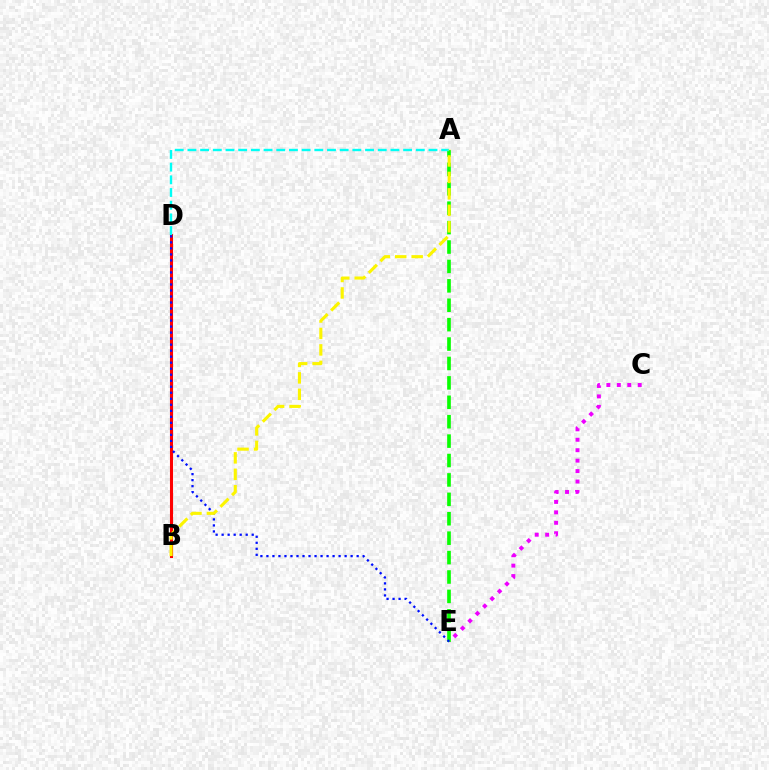{('B', 'D'): [{'color': '#ff0000', 'line_style': 'solid', 'thickness': 2.22}], ('A', 'E'): [{'color': '#08ff00', 'line_style': 'dashed', 'thickness': 2.64}], ('A', 'D'): [{'color': '#00fff6', 'line_style': 'dashed', 'thickness': 1.72}], ('C', 'E'): [{'color': '#ee00ff', 'line_style': 'dotted', 'thickness': 2.84}], ('D', 'E'): [{'color': '#0010ff', 'line_style': 'dotted', 'thickness': 1.63}], ('A', 'B'): [{'color': '#fcf500', 'line_style': 'dashed', 'thickness': 2.24}]}